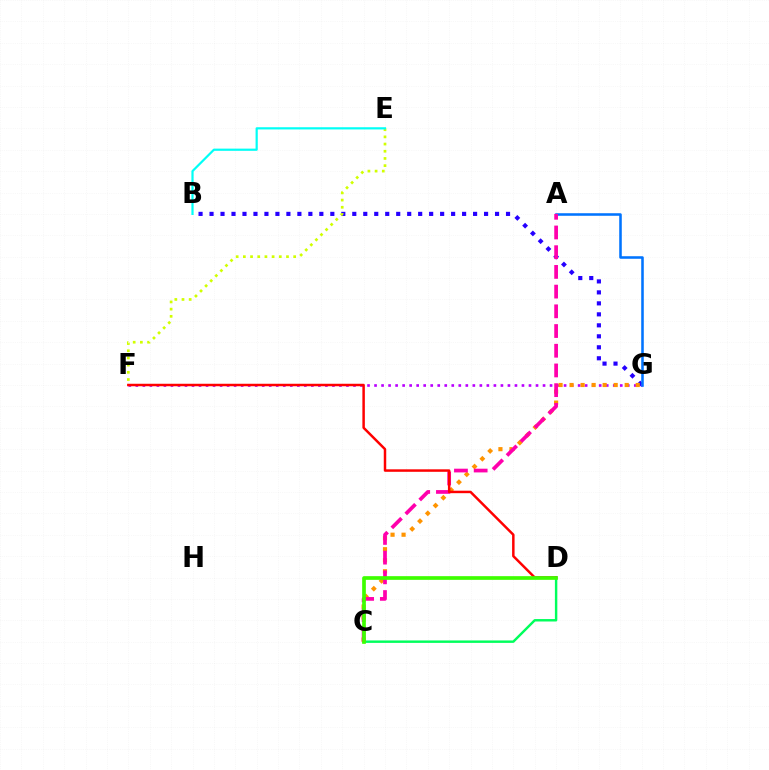{('B', 'G'): [{'color': '#2500ff', 'line_style': 'dotted', 'thickness': 2.98}], ('F', 'G'): [{'color': '#b900ff', 'line_style': 'dotted', 'thickness': 1.91}], ('A', 'G'): [{'color': '#0074ff', 'line_style': 'solid', 'thickness': 1.84}], ('C', 'D'): [{'color': '#00ff5c', 'line_style': 'solid', 'thickness': 1.75}, {'color': '#3dff00', 'line_style': 'solid', 'thickness': 2.66}], ('C', 'G'): [{'color': '#ff9400', 'line_style': 'dotted', 'thickness': 3.0}], ('A', 'C'): [{'color': '#ff00ac', 'line_style': 'dashed', 'thickness': 2.68}], ('D', 'F'): [{'color': '#ff0000', 'line_style': 'solid', 'thickness': 1.79}], ('E', 'F'): [{'color': '#d1ff00', 'line_style': 'dotted', 'thickness': 1.95}], ('B', 'E'): [{'color': '#00fff6', 'line_style': 'solid', 'thickness': 1.58}]}